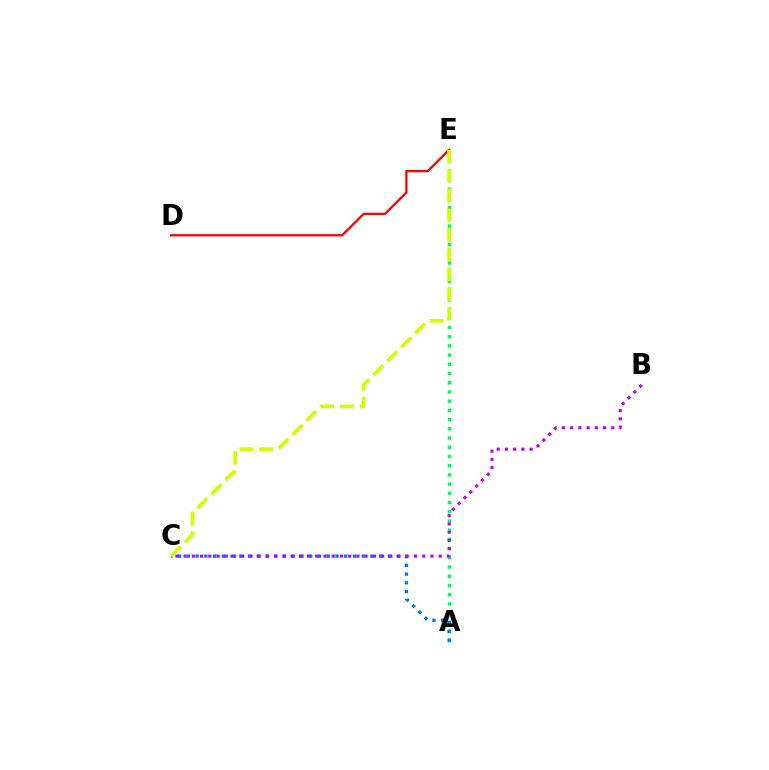{('A', 'E'): [{'color': '#00ff5c', 'line_style': 'dotted', 'thickness': 2.5}], ('D', 'E'): [{'color': '#ff0000', 'line_style': 'solid', 'thickness': 1.64}], ('A', 'C'): [{'color': '#0074ff', 'line_style': 'dotted', 'thickness': 2.38}], ('B', 'C'): [{'color': '#b900ff', 'line_style': 'dotted', 'thickness': 2.24}], ('C', 'E'): [{'color': '#d1ff00', 'line_style': 'dashed', 'thickness': 2.67}]}